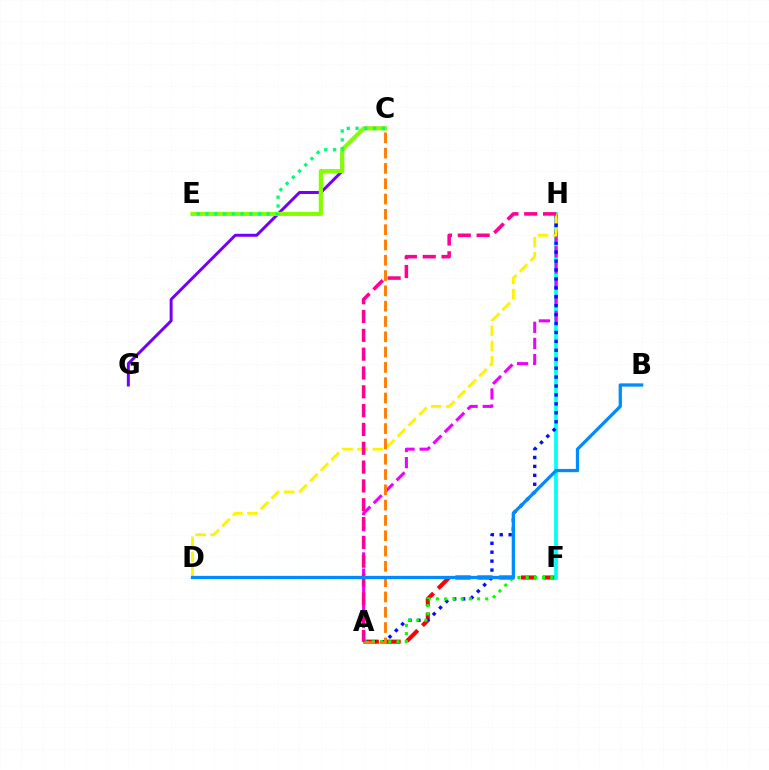{('A', 'F'): [{'color': '#ff0000', 'line_style': 'dashed', 'thickness': 2.96}, {'color': '#08ff00', 'line_style': 'dotted', 'thickness': 2.23}], ('C', 'G'): [{'color': '#7200ff', 'line_style': 'solid', 'thickness': 2.14}], ('F', 'H'): [{'color': '#00fff6', 'line_style': 'solid', 'thickness': 2.68}], ('C', 'E'): [{'color': '#84ff00', 'line_style': 'solid', 'thickness': 2.98}, {'color': '#00ff74', 'line_style': 'dotted', 'thickness': 2.38}], ('A', 'H'): [{'color': '#ee00ff', 'line_style': 'dashed', 'thickness': 2.19}, {'color': '#0010ff', 'line_style': 'dotted', 'thickness': 2.43}, {'color': '#ff0094', 'line_style': 'dashed', 'thickness': 2.56}], ('D', 'H'): [{'color': '#fcf500', 'line_style': 'dashed', 'thickness': 2.06}], ('A', 'C'): [{'color': '#ff7c00', 'line_style': 'dashed', 'thickness': 2.08}], ('B', 'D'): [{'color': '#008cff', 'line_style': 'solid', 'thickness': 2.36}]}